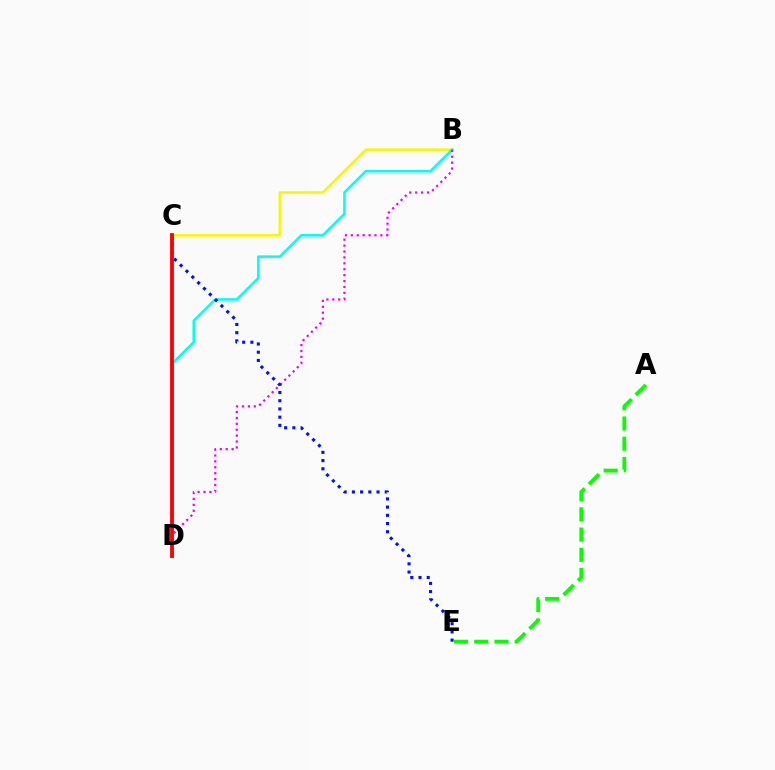{('B', 'C'): [{'color': '#fcf500', 'line_style': 'solid', 'thickness': 1.86}], ('B', 'D'): [{'color': '#00fff6', 'line_style': 'solid', 'thickness': 1.85}, {'color': '#ee00ff', 'line_style': 'dotted', 'thickness': 1.61}], ('A', 'E'): [{'color': '#08ff00', 'line_style': 'dashed', 'thickness': 2.75}], ('C', 'E'): [{'color': '#0010ff', 'line_style': 'dotted', 'thickness': 2.23}], ('C', 'D'): [{'color': '#ff0000', 'line_style': 'solid', 'thickness': 2.76}]}